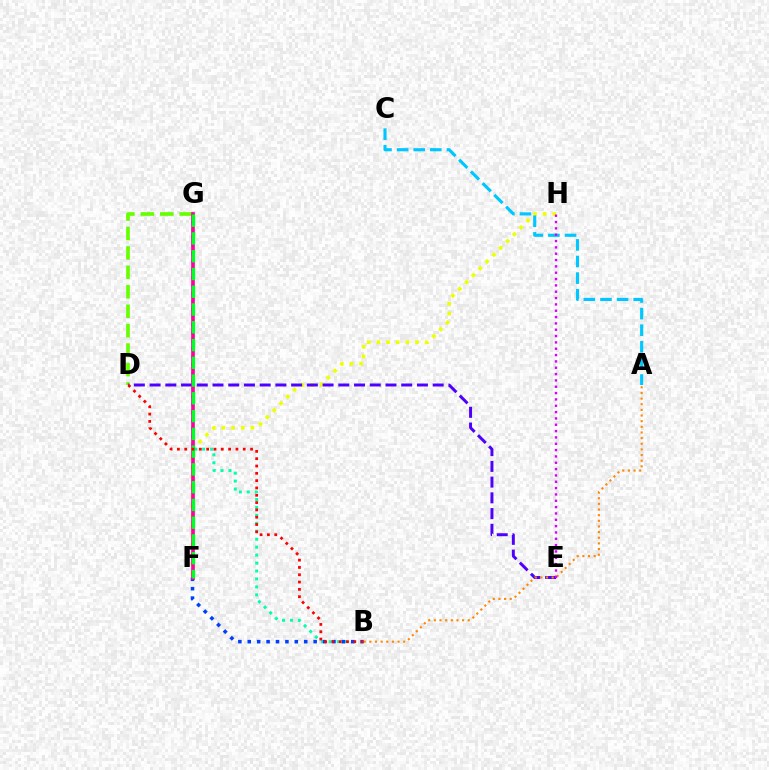{('F', 'H'): [{'color': '#eeff00', 'line_style': 'dotted', 'thickness': 2.63}], ('B', 'G'): [{'color': '#00ffaf', 'line_style': 'dotted', 'thickness': 2.16}], ('B', 'F'): [{'color': '#003fff', 'line_style': 'dotted', 'thickness': 2.56}], ('D', 'G'): [{'color': '#66ff00', 'line_style': 'dashed', 'thickness': 2.64}], ('D', 'E'): [{'color': '#4f00ff', 'line_style': 'dashed', 'thickness': 2.14}], ('F', 'G'): [{'color': '#ff00a0', 'line_style': 'solid', 'thickness': 2.64}, {'color': '#00ff27', 'line_style': 'dashed', 'thickness': 2.41}], ('A', 'C'): [{'color': '#00c7ff', 'line_style': 'dashed', 'thickness': 2.26}], ('A', 'B'): [{'color': '#ff8800', 'line_style': 'dotted', 'thickness': 1.53}], ('B', 'D'): [{'color': '#ff0000', 'line_style': 'dotted', 'thickness': 1.99}], ('E', 'H'): [{'color': '#d600ff', 'line_style': 'dotted', 'thickness': 1.72}]}